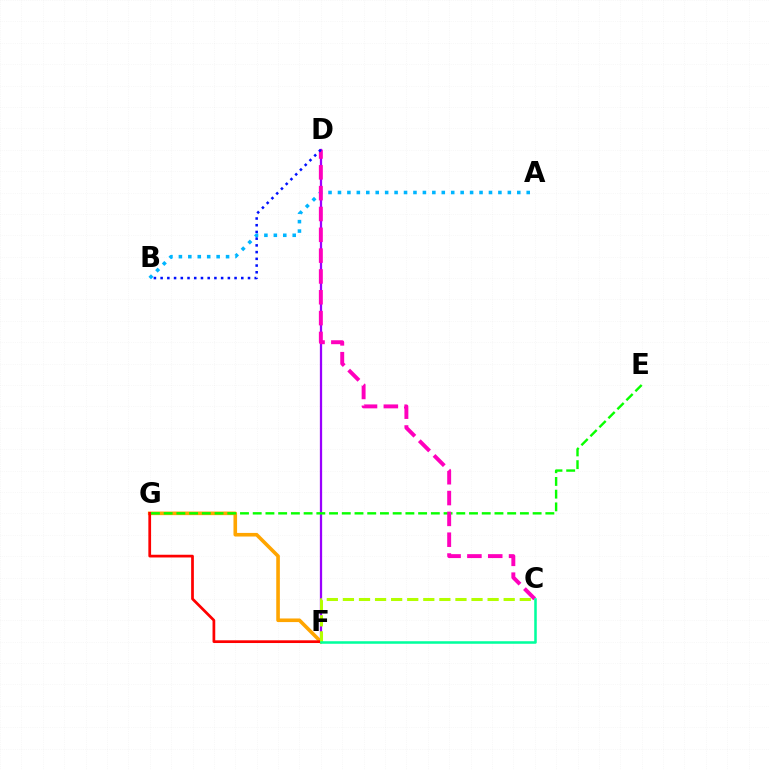{('D', 'F'): [{'color': '#9b00ff', 'line_style': 'solid', 'thickness': 1.63}], ('F', 'G'): [{'color': '#ffa500', 'line_style': 'solid', 'thickness': 2.6}, {'color': '#ff0000', 'line_style': 'solid', 'thickness': 1.96}], ('A', 'B'): [{'color': '#00b5ff', 'line_style': 'dotted', 'thickness': 2.56}], ('E', 'G'): [{'color': '#08ff00', 'line_style': 'dashed', 'thickness': 1.73}], ('C', 'F'): [{'color': '#b3ff00', 'line_style': 'dashed', 'thickness': 2.18}, {'color': '#00ff9d', 'line_style': 'solid', 'thickness': 1.83}], ('C', 'D'): [{'color': '#ff00bd', 'line_style': 'dashed', 'thickness': 2.83}], ('B', 'D'): [{'color': '#0010ff', 'line_style': 'dotted', 'thickness': 1.83}]}